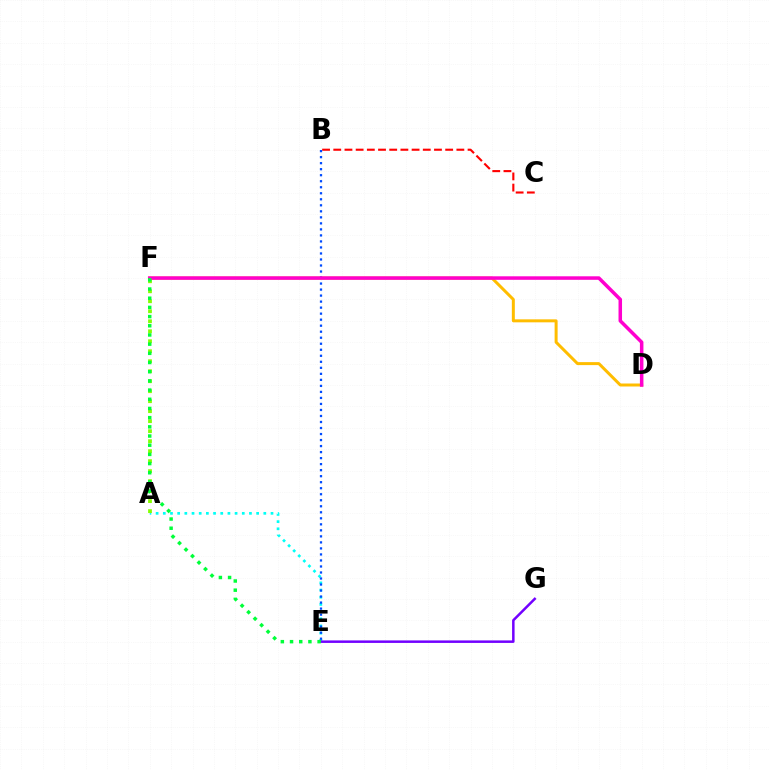{('B', 'C'): [{'color': '#ff0000', 'line_style': 'dashed', 'thickness': 1.52}], ('D', 'F'): [{'color': '#ffbd00', 'line_style': 'solid', 'thickness': 2.15}, {'color': '#ff00cf', 'line_style': 'solid', 'thickness': 2.53}], ('A', 'E'): [{'color': '#00fff6', 'line_style': 'dotted', 'thickness': 1.95}], ('E', 'G'): [{'color': '#7200ff', 'line_style': 'solid', 'thickness': 1.8}], ('A', 'F'): [{'color': '#84ff00', 'line_style': 'dotted', 'thickness': 2.71}], ('B', 'E'): [{'color': '#004bff', 'line_style': 'dotted', 'thickness': 1.64}], ('E', 'F'): [{'color': '#00ff39', 'line_style': 'dotted', 'thickness': 2.5}]}